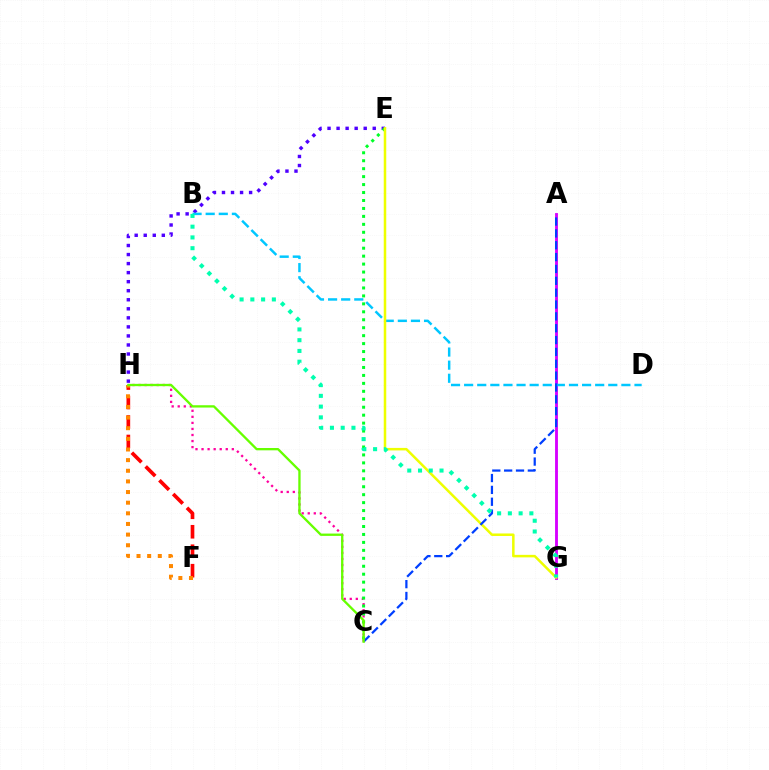{('C', 'H'): [{'color': '#ff00a0', 'line_style': 'dotted', 'thickness': 1.64}, {'color': '#66ff00', 'line_style': 'solid', 'thickness': 1.67}], ('A', 'G'): [{'color': '#d600ff', 'line_style': 'solid', 'thickness': 2.05}], ('E', 'H'): [{'color': '#4f00ff', 'line_style': 'dotted', 'thickness': 2.46}], ('C', 'E'): [{'color': '#00ff27', 'line_style': 'dotted', 'thickness': 2.16}], ('B', 'D'): [{'color': '#00c7ff', 'line_style': 'dashed', 'thickness': 1.78}], ('E', 'G'): [{'color': '#eeff00', 'line_style': 'solid', 'thickness': 1.81}], ('A', 'C'): [{'color': '#003fff', 'line_style': 'dashed', 'thickness': 1.61}], ('F', 'H'): [{'color': '#ff0000', 'line_style': 'dashed', 'thickness': 2.65}, {'color': '#ff8800', 'line_style': 'dotted', 'thickness': 2.89}], ('B', 'G'): [{'color': '#00ffaf', 'line_style': 'dotted', 'thickness': 2.92}]}